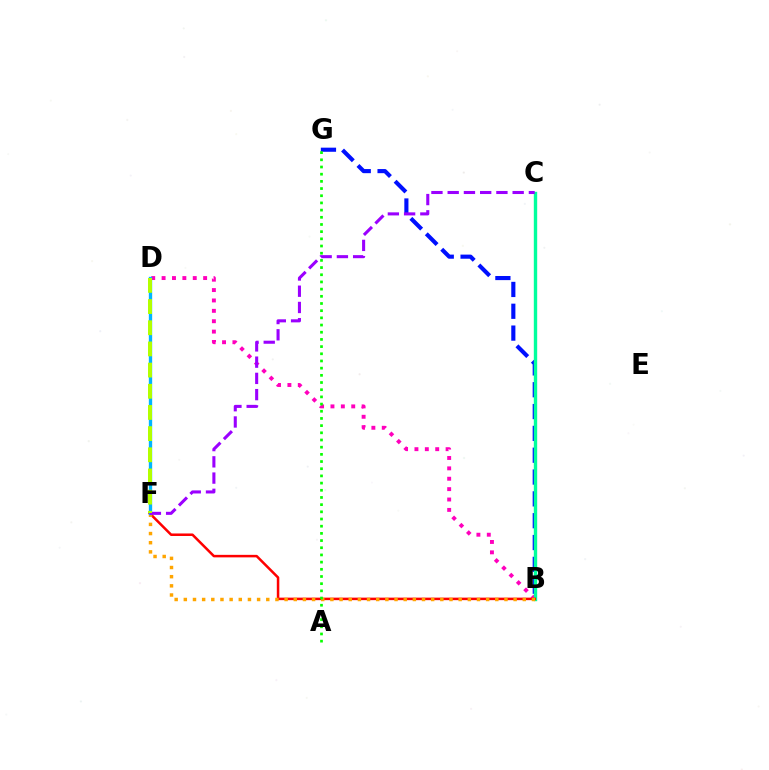{('B', 'G'): [{'color': '#0010ff', 'line_style': 'dashed', 'thickness': 2.97}], ('B', 'D'): [{'color': '#ff00bd', 'line_style': 'dotted', 'thickness': 2.82}], ('B', 'C'): [{'color': '#00ff9d', 'line_style': 'solid', 'thickness': 2.44}], ('B', 'F'): [{'color': '#ff0000', 'line_style': 'solid', 'thickness': 1.81}, {'color': '#ffa500', 'line_style': 'dotted', 'thickness': 2.49}], ('A', 'G'): [{'color': '#08ff00', 'line_style': 'dotted', 'thickness': 1.95}], ('D', 'F'): [{'color': '#00b5ff', 'line_style': 'solid', 'thickness': 2.4}, {'color': '#b3ff00', 'line_style': 'dashed', 'thickness': 2.88}], ('C', 'F'): [{'color': '#9b00ff', 'line_style': 'dashed', 'thickness': 2.21}]}